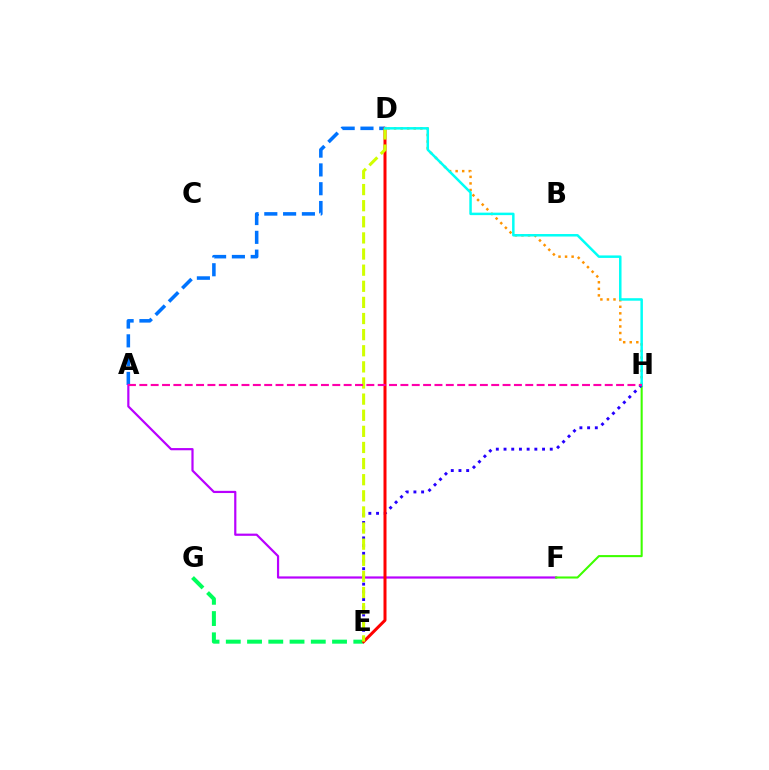{('A', 'D'): [{'color': '#0074ff', 'line_style': 'dashed', 'thickness': 2.55}], ('A', 'F'): [{'color': '#b900ff', 'line_style': 'solid', 'thickness': 1.58}], ('D', 'H'): [{'color': '#ff9400', 'line_style': 'dotted', 'thickness': 1.78}, {'color': '#00fff6', 'line_style': 'solid', 'thickness': 1.79}], ('F', 'H'): [{'color': '#3dff00', 'line_style': 'solid', 'thickness': 1.5}], ('E', 'H'): [{'color': '#2500ff', 'line_style': 'dotted', 'thickness': 2.09}], ('E', 'G'): [{'color': '#00ff5c', 'line_style': 'dashed', 'thickness': 2.89}], ('D', 'E'): [{'color': '#ff0000', 'line_style': 'solid', 'thickness': 2.16}, {'color': '#d1ff00', 'line_style': 'dashed', 'thickness': 2.19}], ('A', 'H'): [{'color': '#ff00ac', 'line_style': 'dashed', 'thickness': 1.54}]}